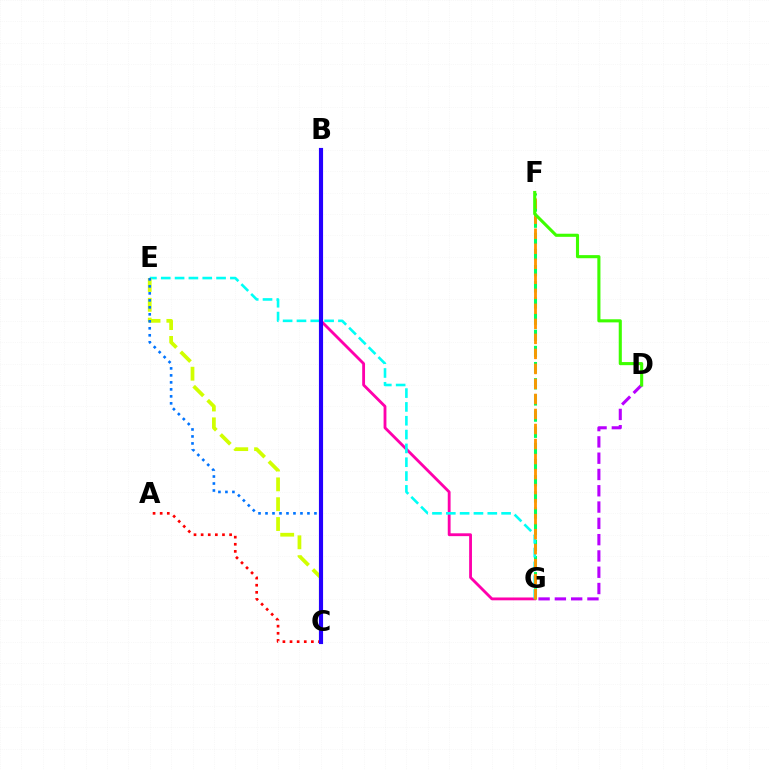{('B', 'G'): [{'color': '#ff00ac', 'line_style': 'solid', 'thickness': 2.04}], ('D', 'G'): [{'color': '#b900ff', 'line_style': 'dashed', 'thickness': 2.21}], ('F', 'G'): [{'color': '#00ff5c', 'line_style': 'dashed', 'thickness': 2.2}, {'color': '#ff9400', 'line_style': 'dashed', 'thickness': 2.04}], ('E', 'G'): [{'color': '#00fff6', 'line_style': 'dashed', 'thickness': 1.88}], ('A', 'C'): [{'color': '#ff0000', 'line_style': 'dotted', 'thickness': 1.93}], ('C', 'E'): [{'color': '#d1ff00', 'line_style': 'dashed', 'thickness': 2.69}, {'color': '#0074ff', 'line_style': 'dotted', 'thickness': 1.9}], ('D', 'F'): [{'color': '#3dff00', 'line_style': 'solid', 'thickness': 2.23}], ('B', 'C'): [{'color': '#2500ff', 'line_style': 'solid', 'thickness': 2.98}]}